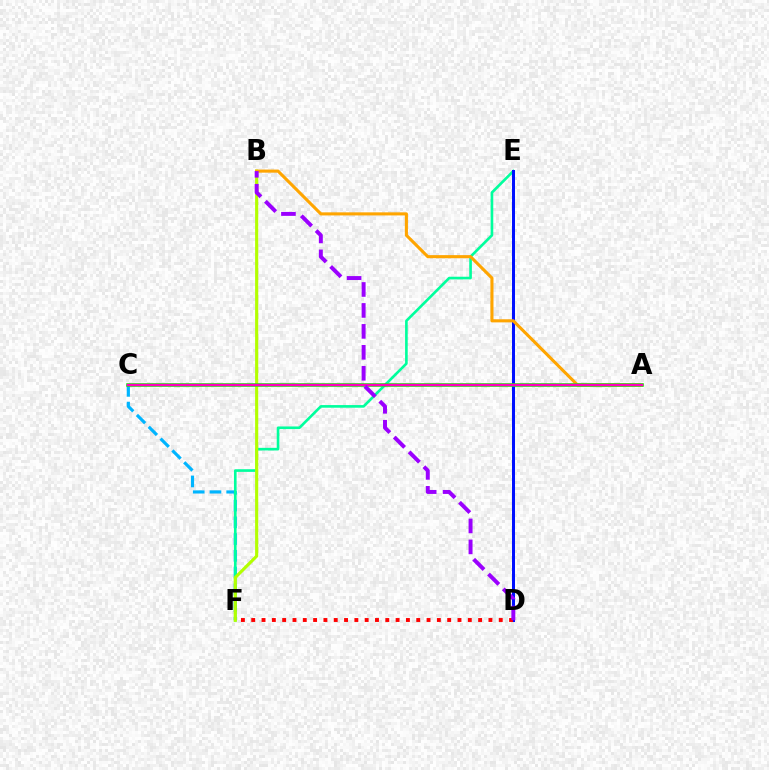{('C', 'F'): [{'color': '#00b5ff', 'line_style': 'dashed', 'thickness': 2.27}], ('E', 'F'): [{'color': '#00ff9d', 'line_style': 'solid', 'thickness': 1.9}], ('B', 'F'): [{'color': '#b3ff00', 'line_style': 'solid', 'thickness': 2.26}], ('D', 'E'): [{'color': '#0010ff', 'line_style': 'solid', 'thickness': 2.17}], ('D', 'F'): [{'color': '#ff0000', 'line_style': 'dotted', 'thickness': 2.8}], ('A', 'B'): [{'color': '#ffa500', 'line_style': 'solid', 'thickness': 2.22}], ('A', 'C'): [{'color': '#08ff00', 'line_style': 'solid', 'thickness': 2.57}, {'color': '#ff00bd', 'line_style': 'solid', 'thickness': 1.75}], ('B', 'D'): [{'color': '#9b00ff', 'line_style': 'dashed', 'thickness': 2.85}]}